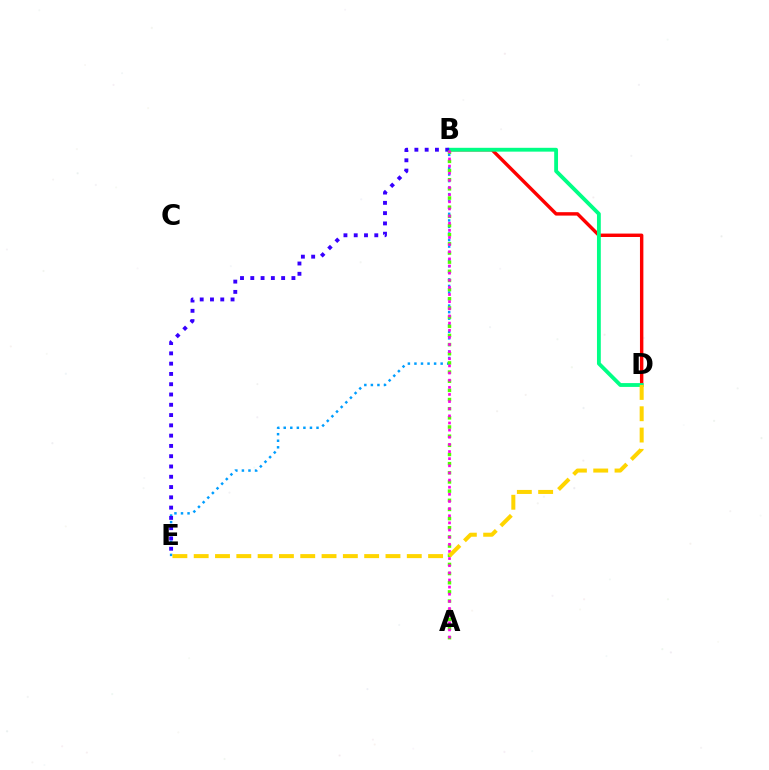{('B', 'D'): [{'color': '#ff0000', 'line_style': 'solid', 'thickness': 2.46}, {'color': '#00ff86', 'line_style': 'solid', 'thickness': 2.76}], ('B', 'E'): [{'color': '#009eff', 'line_style': 'dotted', 'thickness': 1.78}, {'color': '#3700ff', 'line_style': 'dotted', 'thickness': 2.79}], ('A', 'B'): [{'color': '#4fff00', 'line_style': 'dotted', 'thickness': 2.49}, {'color': '#ff00ed', 'line_style': 'dotted', 'thickness': 1.94}], ('D', 'E'): [{'color': '#ffd500', 'line_style': 'dashed', 'thickness': 2.89}]}